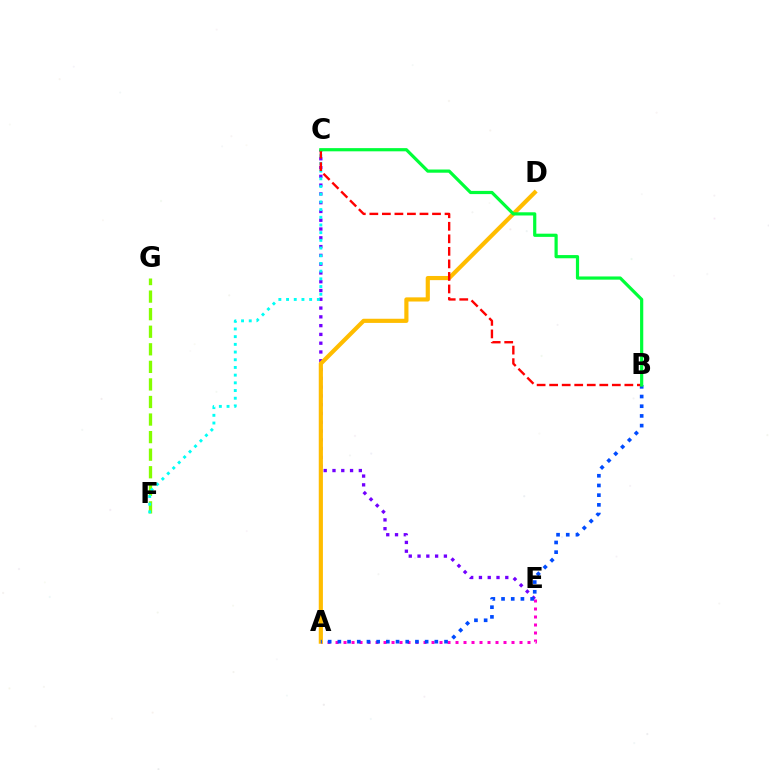{('F', 'G'): [{'color': '#84ff00', 'line_style': 'dashed', 'thickness': 2.39}], ('A', 'E'): [{'color': '#ff00cf', 'line_style': 'dotted', 'thickness': 2.17}], ('C', 'E'): [{'color': '#7200ff', 'line_style': 'dotted', 'thickness': 2.39}], ('C', 'F'): [{'color': '#00fff6', 'line_style': 'dotted', 'thickness': 2.09}], ('A', 'D'): [{'color': '#ffbd00', 'line_style': 'solid', 'thickness': 3.0}], ('A', 'B'): [{'color': '#004bff', 'line_style': 'dotted', 'thickness': 2.63}], ('B', 'C'): [{'color': '#ff0000', 'line_style': 'dashed', 'thickness': 1.7}, {'color': '#00ff39', 'line_style': 'solid', 'thickness': 2.3}]}